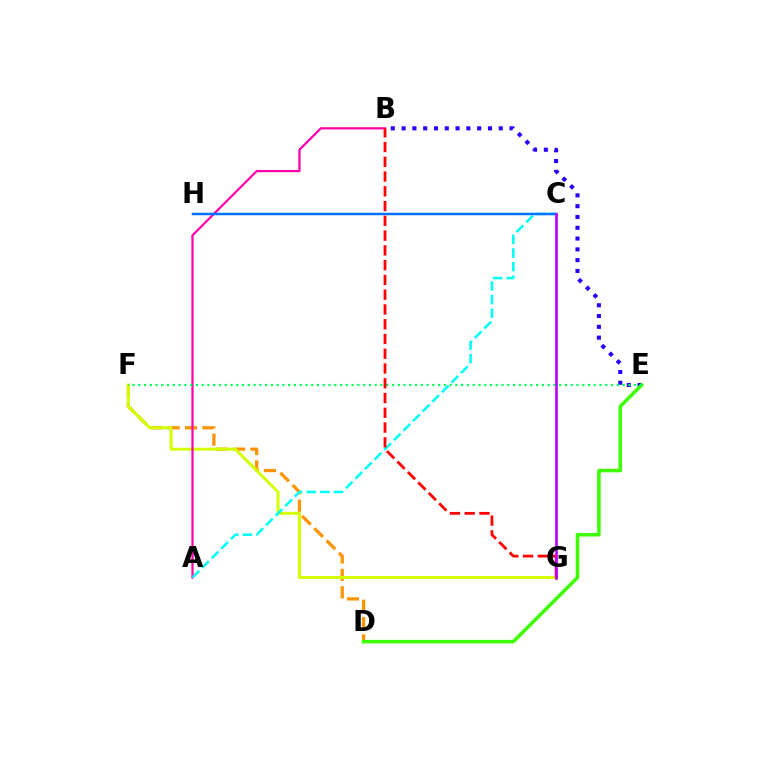{('D', 'F'): [{'color': '#ff9400', 'line_style': 'dashed', 'thickness': 2.36}], ('F', 'G'): [{'color': '#d1ff00', 'line_style': 'solid', 'thickness': 2.12}], ('A', 'B'): [{'color': '#ff00ac', 'line_style': 'solid', 'thickness': 1.61}], ('B', 'E'): [{'color': '#2500ff', 'line_style': 'dotted', 'thickness': 2.93}], ('A', 'C'): [{'color': '#00fff6', 'line_style': 'dashed', 'thickness': 1.85}], ('D', 'E'): [{'color': '#3dff00', 'line_style': 'solid', 'thickness': 2.55}], ('E', 'F'): [{'color': '#00ff5c', 'line_style': 'dotted', 'thickness': 1.57}], ('C', 'H'): [{'color': '#0074ff', 'line_style': 'solid', 'thickness': 1.8}], ('B', 'G'): [{'color': '#ff0000', 'line_style': 'dashed', 'thickness': 2.01}], ('C', 'G'): [{'color': '#b900ff', 'line_style': 'solid', 'thickness': 1.89}]}